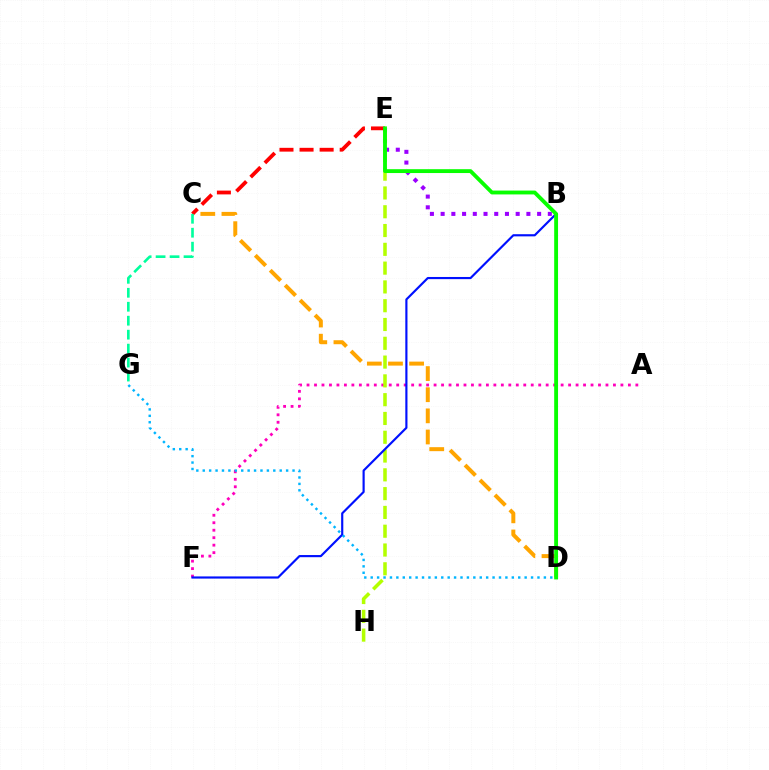{('B', 'E'): [{'color': '#9b00ff', 'line_style': 'dotted', 'thickness': 2.91}], ('A', 'F'): [{'color': '#ff00bd', 'line_style': 'dotted', 'thickness': 2.03}], ('E', 'H'): [{'color': '#b3ff00', 'line_style': 'dashed', 'thickness': 2.55}], ('C', 'D'): [{'color': '#ffa500', 'line_style': 'dashed', 'thickness': 2.87}], ('B', 'F'): [{'color': '#0010ff', 'line_style': 'solid', 'thickness': 1.56}], ('C', 'E'): [{'color': '#ff0000', 'line_style': 'dashed', 'thickness': 2.73}], ('D', 'G'): [{'color': '#00b5ff', 'line_style': 'dotted', 'thickness': 1.74}], ('D', 'E'): [{'color': '#08ff00', 'line_style': 'solid', 'thickness': 2.77}], ('C', 'G'): [{'color': '#00ff9d', 'line_style': 'dashed', 'thickness': 1.9}]}